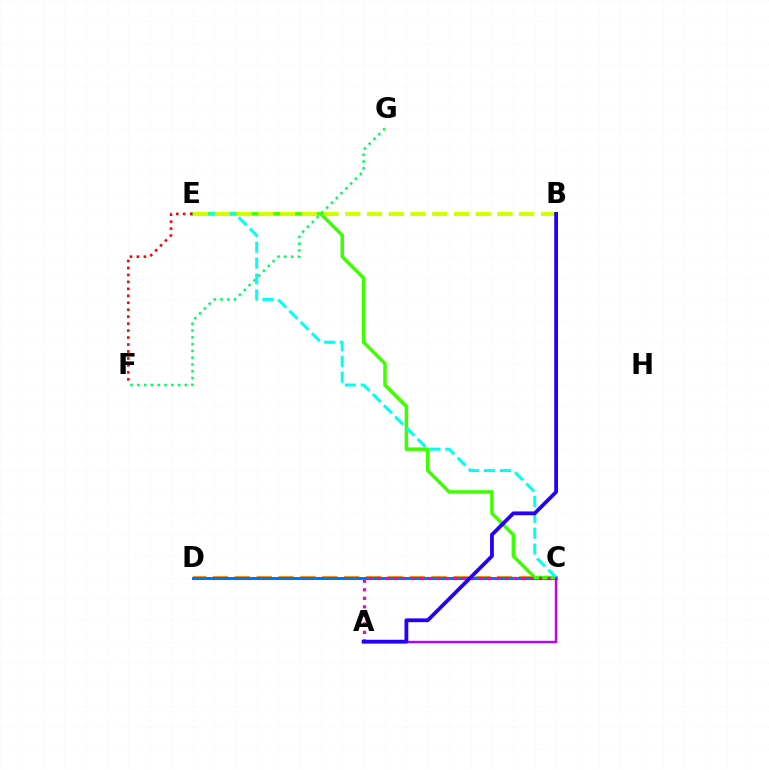{('C', 'D'): [{'color': '#ff9400', 'line_style': 'dashed', 'thickness': 2.97}, {'color': '#0074ff', 'line_style': 'solid', 'thickness': 2.19}], ('F', 'G'): [{'color': '#00ff5c', 'line_style': 'dotted', 'thickness': 1.85}], ('C', 'E'): [{'color': '#3dff00', 'line_style': 'solid', 'thickness': 2.53}, {'color': '#00fff6', 'line_style': 'dashed', 'thickness': 2.16}], ('E', 'F'): [{'color': '#ff0000', 'line_style': 'dotted', 'thickness': 1.89}], ('A', 'C'): [{'color': '#ff00ac', 'line_style': 'dotted', 'thickness': 2.31}, {'color': '#b900ff', 'line_style': 'solid', 'thickness': 1.71}], ('B', 'E'): [{'color': '#d1ff00', 'line_style': 'dashed', 'thickness': 2.95}], ('A', 'B'): [{'color': '#2500ff', 'line_style': 'solid', 'thickness': 2.73}]}